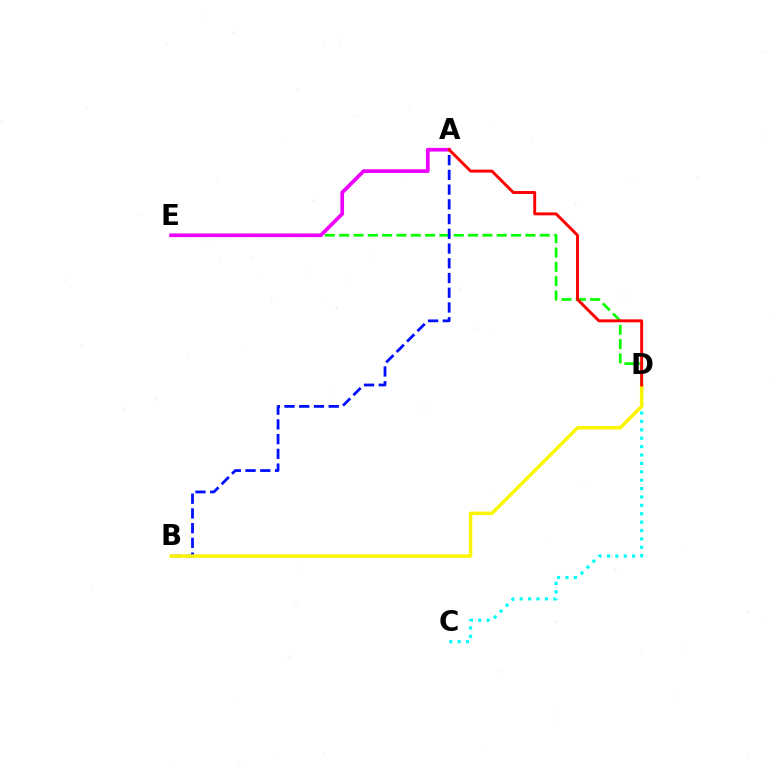{('D', 'E'): [{'color': '#08ff00', 'line_style': 'dashed', 'thickness': 1.95}], ('A', 'E'): [{'color': '#ee00ff', 'line_style': 'solid', 'thickness': 2.65}], ('A', 'B'): [{'color': '#0010ff', 'line_style': 'dashed', 'thickness': 2.0}], ('C', 'D'): [{'color': '#00fff6', 'line_style': 'dotted', 'thickness': 2.28}], ('B', 'D'): [{'color': '#fcf500', 'line_style': 'solid', 'thickness': 2.51}], ('A', 'D'): [{'color': '#ff0000', 'line_style': 'solid', 'thickness': 2.11}]}